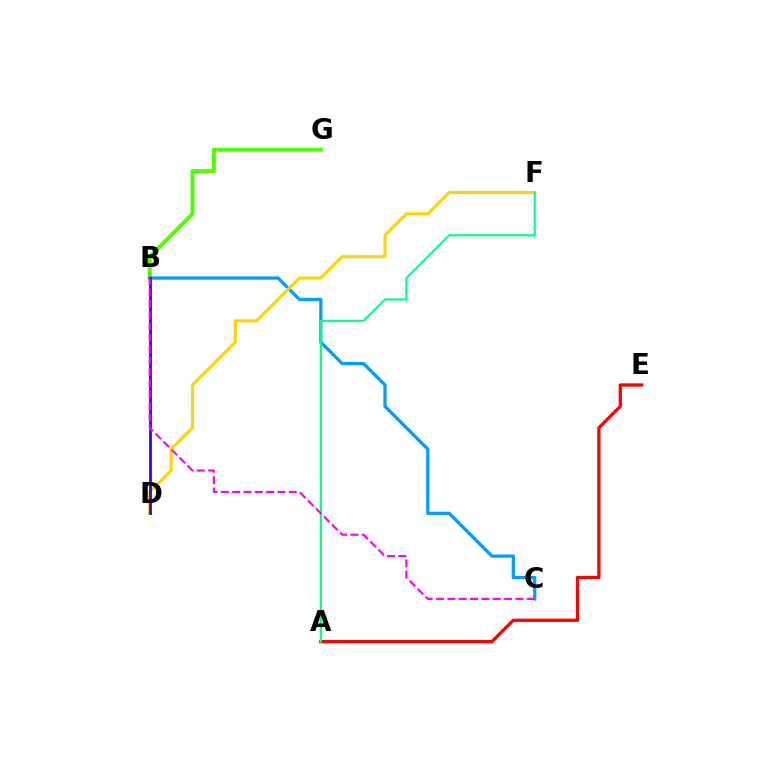{('A', 'E'): [{'color': '#ff0000', 'line_style': 'solid', 'thickness': 2.37}], ('B', 'G'): [{'color': '#4fff00', 'line_style': 'solid', 'thickness': 2.84}], ('B', 'C'): [{'color': '#009eff', 'line_style': 'solid', 'thickness': 2.35}, {'color': '#ff00ed', 'line_style': 'dashed', 'thickness': 1.54}], ('D', 'F'): [{'color': '#ffd500', 'line_style': 'solid', 'thickness': 2.24}], ('B', 'D'): [{'color': '#3700ff', 'line_style': 'solid', 'thickness': 2.03}], ('A', 'F'): [{'color': '#00ff86', 'line_style': 'solid', 'thickness': 1.55}]}